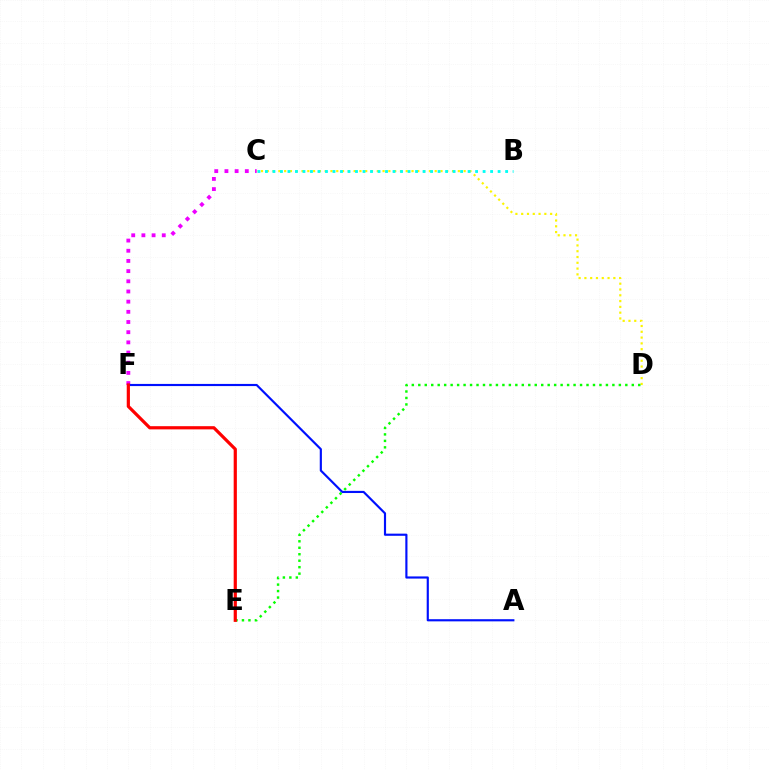{('C', 'D'): [{'color': '#fcf500', 'line_style': 'dotted', 'thickness': 1.57}], ('C', 'F'): [{'color': '#ee00ff', 'line_style': 'dotted', 'thickness': 2.77}], ('A', 'F'): [{'color': '#0010ff', 'line_style': 'solid', 'thickness': 1.55}], ('B', 'C'): [{'color': '#00fff6', 'line_style': 'dotted', 'thickness': 2.04}], ('D', 'E'): [{'color': '#08ff00', 'line_style': 'dotted', 'thickness': 1.76}], ('E', 'F'): [{'color': '#ff0000', 'line_style': 'solid', 'thickness': 2.3}]}